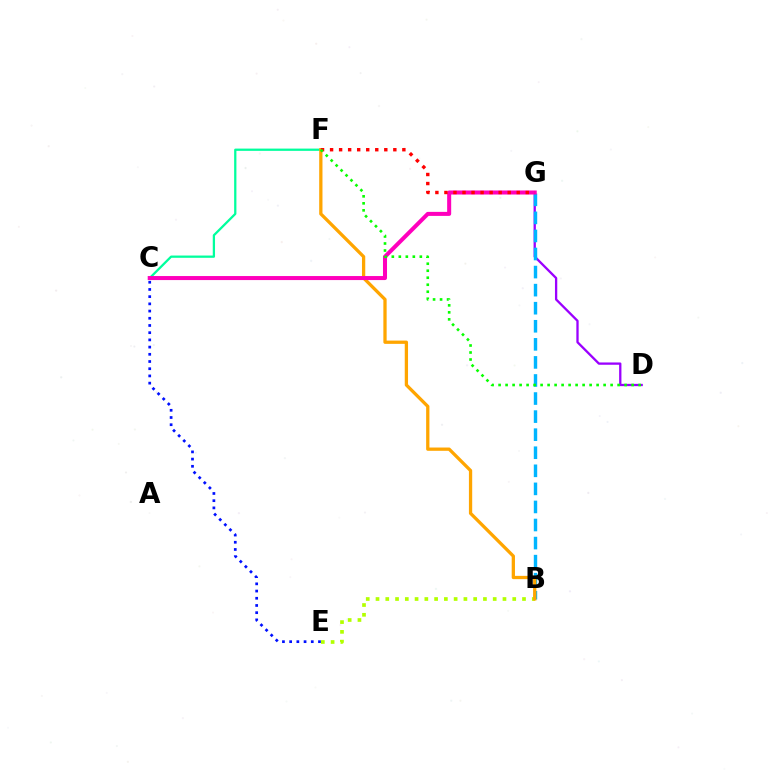{('C', 'F'): [{'color': '#00ff9d', 'line_style': 'solid', 'thickness': 1.63}], ('D', 'G'): [{'color': '#9b00ff', 'line_style': 'solid', 'thickness': 1.66}], ('B', 'E'): [{'color': '#b3ff00', 'line_style': 'dotted', 'thickness': 2.65}], ('C', 'E'): [{'color': '#0010ff', 'line_style': 'dotted', 'thickness': 1.96}], ('B', 'G'): [{'color': '#00b5ff', 'line_style': 'dashed', 'thickness': 2.45}], ('B', 'F'): [{'color': '#ffa500', 'line_style': 'solid', 'thickness': 2.36}], ('C', 'G'): [{'color': '#ff00bd', 'line_style': 'solid', 'thickness': 2.9}], ('F', 'G'): [{'color': '#ff0000', 'line_style': 'dotted', 'thickness': 2.46}], ('D', 'F'): [{'color': '#08ff00', 'line_style': 'dotted', 'thickness': 1.9}]}